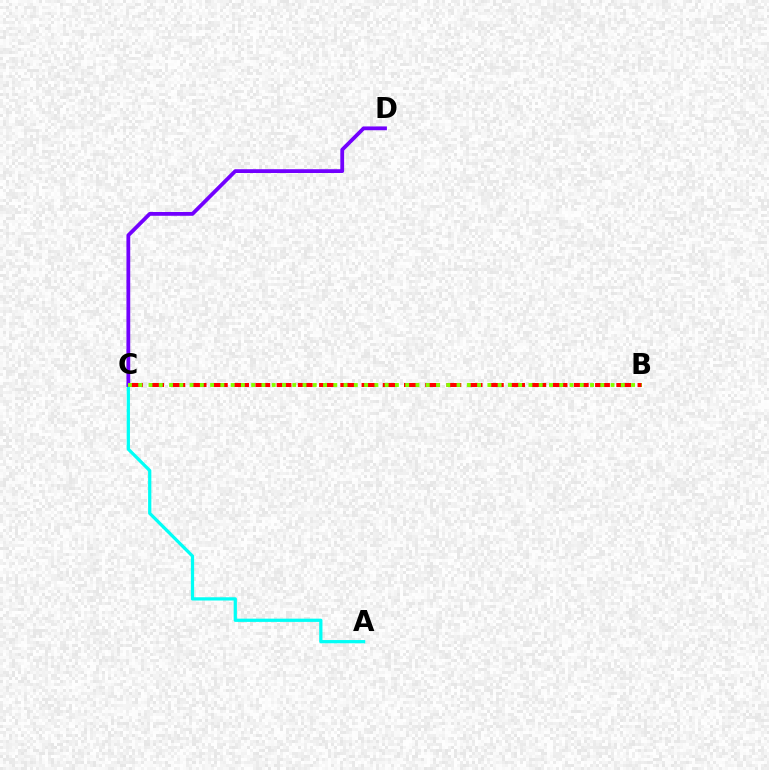{('B', 'C'): [{'color': '#ff0000', 'line_style': 'dashed', 'thickness': 2.88}, {'color': '#84ff00', 'line_style': 'dotted', 'thickness': 2.79}], ('A', 'C'): [{'color': '#00fff6', 'line_style': 'solid', 'thickness': 2.34}], ('C', 'D'): [{'color': '#7200ff', 'line_style': 'solid', 'thickness': 2.73}]}